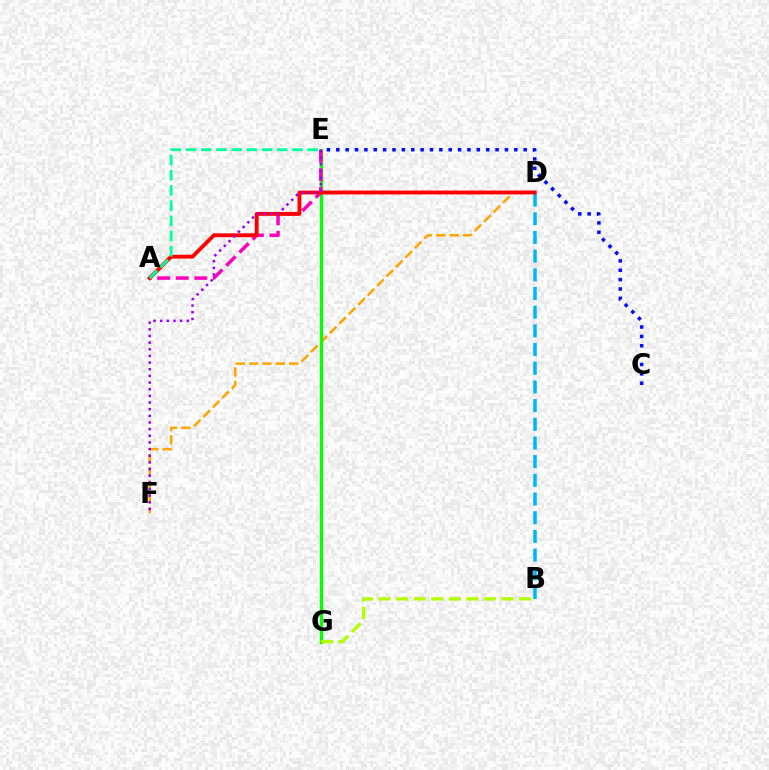{('D', 'F'): [{'color': '#ffa500', 'line_style': 'dashed', 'thickness': 1.81}], ('E', 'G'): [{'color': '#08ff00', 'line_style': 'solid', 'thickness': 2.39}], ('C', 'E'): [{'color': '#0010ff', 'line_style': 'dotted', 'thickness': 2.55}], ('A', 'E'): [{'color': '#ff00bd', 'line_style': 'dashed', 'thickness': 2.52}, {'color': '#00ff9d', 'line_style': 'dashed', 'thickness': 2.06}], ('B', 'D'): [{'color': '#00b5ff', 'line_style': 'dashed', 'thickness': 2.54}], ('A', 'D'): [{'color': '#ff0000', 'line_style': 'solid', 'thickness': 2.78}], ('B', 'G'): [{'color': '#b3ff00', 'line_style': 'dashed', 'thickness': 2.39}], ('E', 'F'): [{'color': '#9b00ff', 'line_style': 'dotted', 'thickness': 1.81}]}